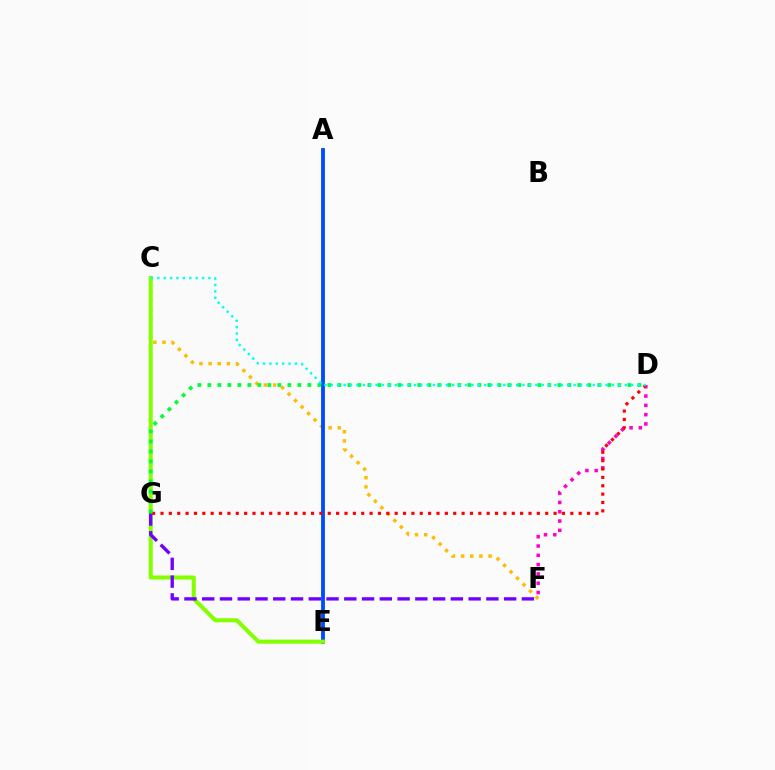{('C', 'F'): [{'color': '#ffbd00', 'line_style': 'dotted', 'thickness': 2.49}], ('A', 'E'): [{'color': '#004bff', 'line_style': 'solid', 'thickness': 2.75}], ('D', 'F'): [{'color': '#ff00cf', 'line_style': 'dotted', 'thickness': 2.53}], ('C', 'E'): [{'color': '#84ff00', 'line_style': 'solid', 'thickness': 2.92}], ('F', 'G'): [{'color': '#7200ff', 'line_style': 'dashed', 'thickness': 2.41}], ('D', 'G'): [{'color': '#ff0000', 'line_style': 'dotted', 'thickness': 2.27}, {'color': '#00ff39', 'line_style': 'dotted', 'thickness': 2.72}], ('C', 'D'): [{'color': '#00fff6', 'line_style': 'dotted', 'thickness': 1.74}]}